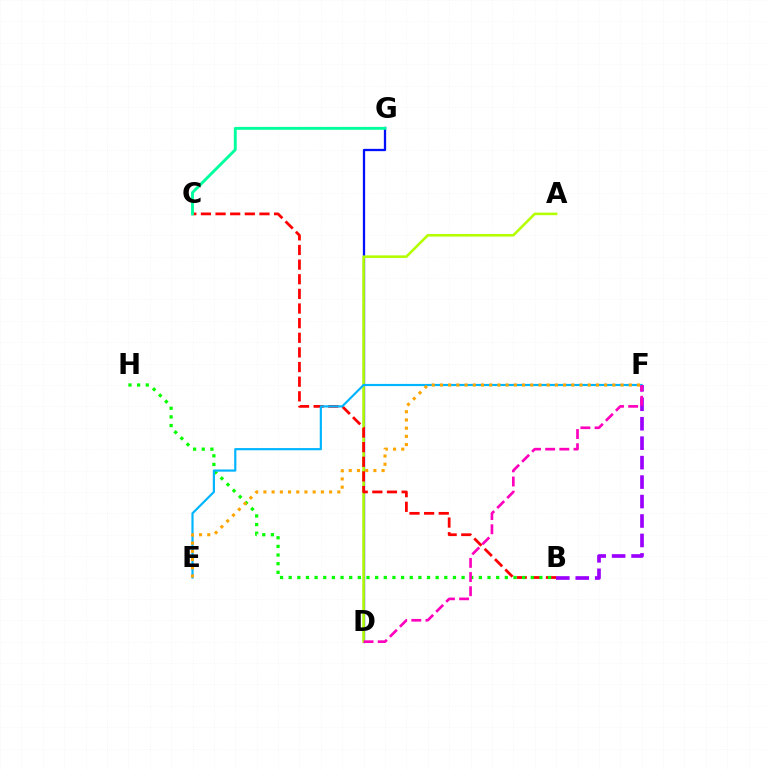{('B', 'F'): [{'color': '#9b00ff', 'line_style': 'dashed', 'thickness': 2.64}], ('D', 'G'): [{'color': '#0010ff', 'line_style': 'solid', 'thickness': 1.65}], ('A', 'D'): [{'color': '#b3ff00', 'line_style': 'solid', 'thickness': 1.86}], ('B', 'C'): [{'color': '#ff0000', 'line_style': 'dashed', 'thickness': 1.99}], ('B', 'H'): [{'color': '#08ff00', 'line_style': 'dotted', 'thickness': 2.35}], ('C', 'G'): [{'color': '#00ff9d', 'line_style': 'solid', 'thickness': 2.09}], ('E', 'F'): [{'color': '#00b5ff', 'line_style': 'solid', 'thickness': 1.57}, {'color': '#ffa500', 'line_style': 'dotted', 'thickness': 2.23}], ('D', 'F'): [{'color': '#ff00bd', 'line_style': 'dashed', 'thickness': 1.92}]}